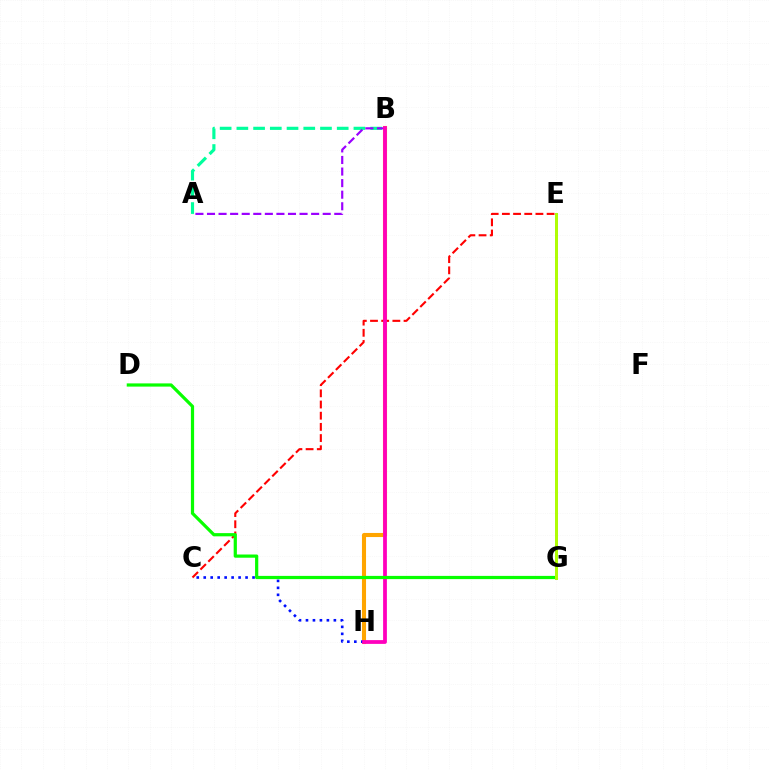{('B', 'H'): [{'color': '#ffa500', 'line_style': 'solid', 'thickness': 2.94}, {'color': '#ff00bd', 'line_style': 'solid', 'thickness': 2.72}], ('E', 'G'): [{'color': '#00b5ff', 'line_style': 'solid', 'thickness': 2.14}, {'color': '#b3ff00', 'line_style': 'solid', 'thickness': 2.11}], ('A', 'B'): [{'color': '#00ff9d', 'line_style': 'dashed', 'thickness': 2.27}, {'color': '#9b00ff', 'line_style': 'dashed', 'thickness': 1.57}], ('C', 'H'): [{'color': '#0010ff', 'line_style': 'dotted', 'thickness': 1.89}], ('C', 'E'): [{'color': '#ff0000', 'line_style': 'dashed', 'thickness': 1.52}], ('D', 'G'): [{'color': '#08ff00', 'line_style': 'solid', 'thickness': 2.31}]}